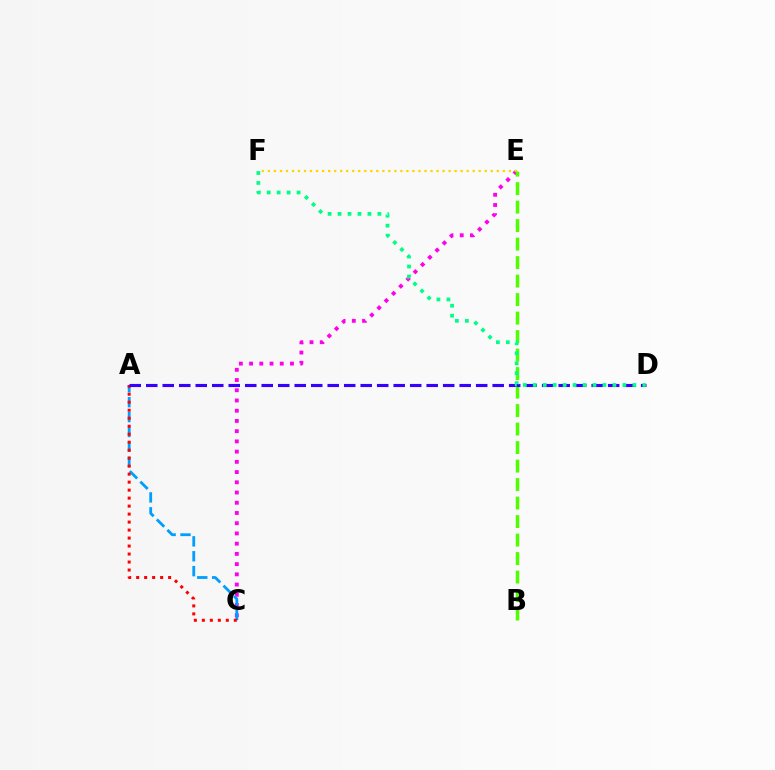{('C', 'E'): [{'color': '#ff00ed', 'line_style': 'dotted', 'thickness': 2.78}], ('A', 'C'): [{'color': '#009eff', 'line_style': 'dashed', 'thickness': 2.02}, {'color': '#ff0000', 'line_style': 'dotted', 'thickness': 2.17}], ('E', 'F'): [{'color': '#ffd500', 'line_style': 'dotted', 'thickness': 1.64}], ('B', 'E'): [{'color': '#4fff00', 'line_style': 'dashed', 'thickness': 2.51}], ('A', 'D'): [{'color': '#3700ff', 'line_style': 'dashed', 'thickness': 2.24}], ('D', 'F'): [{'color': '#00ff86', 'line_style': 'dotted', 'thickness': 2.71}]}